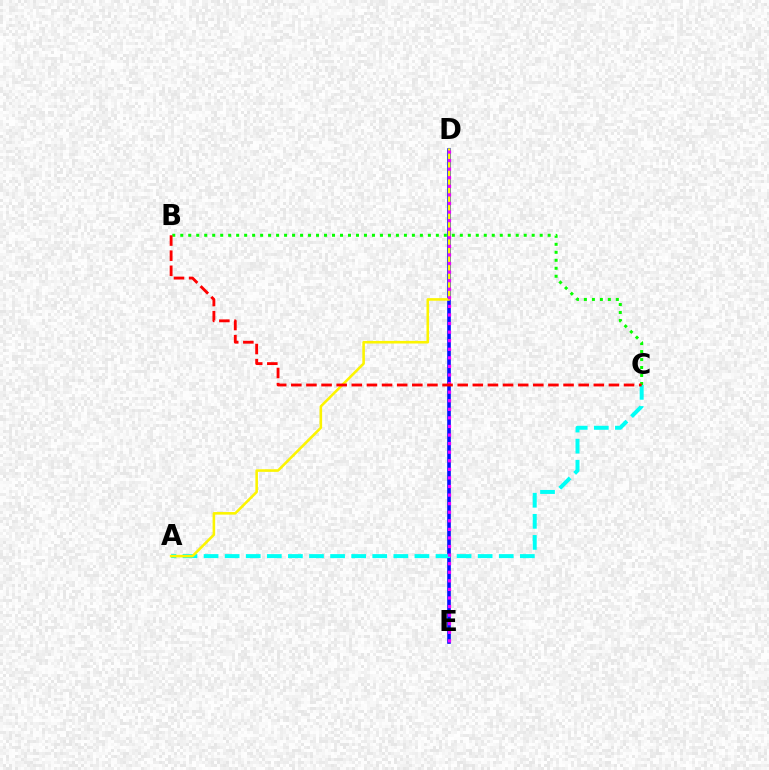{('D', 'E'): [{'color': '#0010ff', 'line_style': 'solid', 'thickness': 2.61}, {'color': '#ee00ff', 'line_style': 'dotted', 'thickness': 2.33}], ('A', 'C'): [{'color': '#00fff6', 'line_style': 'dashed', 'thickness': 2.86}], ('A', 'D'): [{'color': '#fcf500', 'line_style': 'solid', 'thickness': 1.86}], ('B', 'C'): [{'color': '#08ff00', 'line_style': 'dotted', 'thickness': 2.17}, {'color': '#ff0000', 'line_style': 'dashed', 'thickness': 2.05}]}